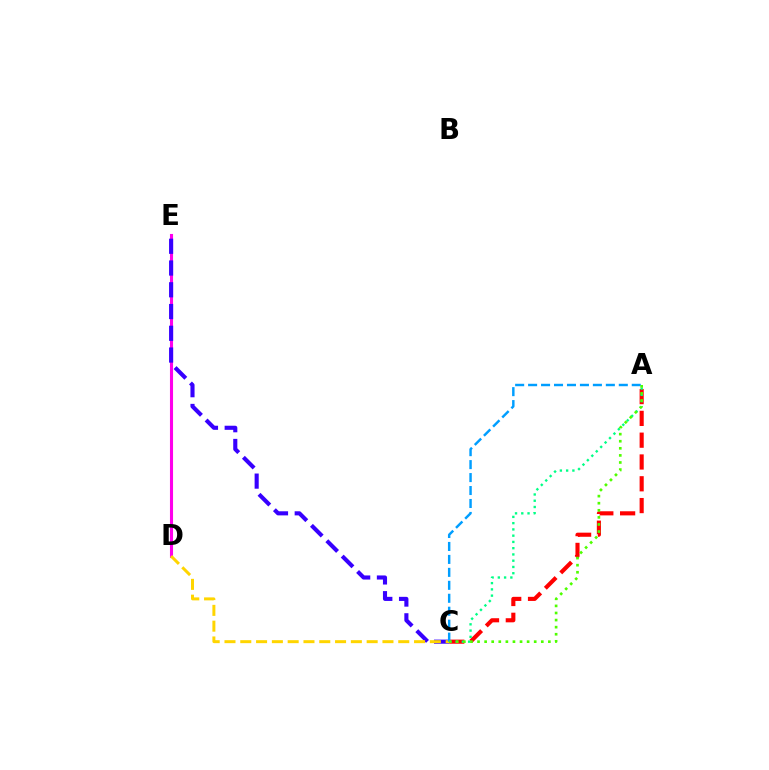{('A', 'C'): [{'color': '#ff0000', 'line_style': 'dashed', 'thickness': 2.96}, {'color': '#00ff86', 'line_style': 'dotted', 'thickness': 1.7}, {'color': '#009eff', 'line_style': 'dashed', 'thickness': 1.76}, {'color': '#4fff00', 'line_style': 'dotted', 'thickness': 1.92}], ('D', 'E'): [{'color': '#ff00ed', 'line_style': 'solid', 'thickness': 2.22}], ('C', 'E'): [{'color': '#3700ff', 'line_style': 'dashed', 'thickness': 2.96}], ('C', 'D'): [{'color': '#ffd500', 'line_style': 'dashed', 'thickness': 2.15}]}